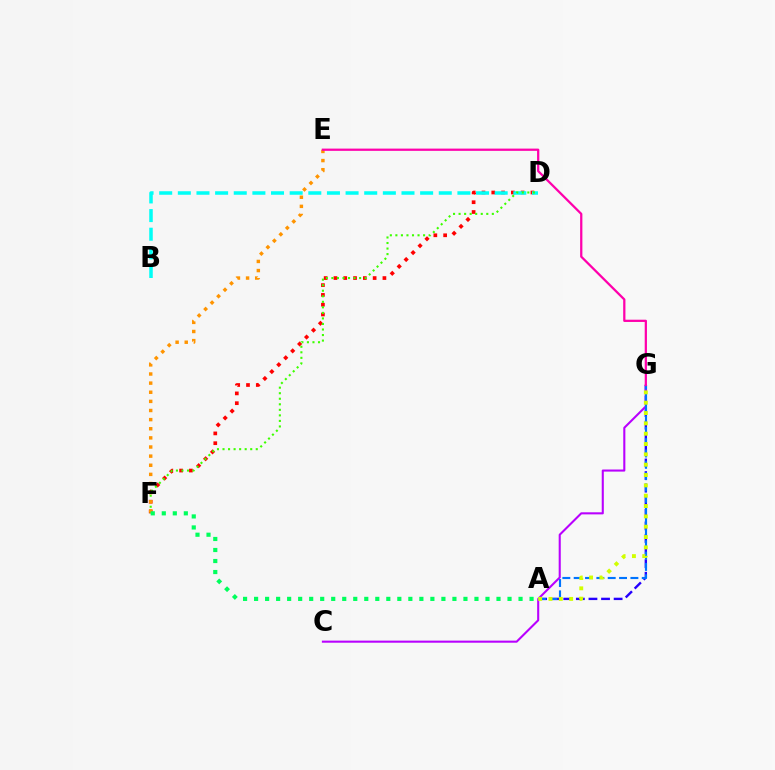{('A', 'G'): [{'color': '#2500ff', 'line_style': 'dashed', 'thickness': 1.71}, {'color': '#0074ff', 'line_style': 'dashed', 'thickness': 1.54}, {'color': '#d1ff00', 'line_style': 'dotted', 'thickness': 2.81}], ('C', 'G'): [{'color': '#b900ff', 'line_style': 'solid', 'thickness': 1.5}], ('D', 'F'): [{'color': '#ff0000', 'line_style': 'dotted', 'thickness': 2.66}, {'color': '#3dff00', 'line_style': 'dotted', 'thickness': 1.51}], ('B', 'D'): [{'color': '#00fff6', 'line_style': 'dashed', 'thickness': 2.53}], ('E', 'F'): [{'color': '#ff9400', 'line_style': 'dotted', 'thickness': 2.48}], ('A', 'F'): [{'color': '#00ff5c', 'line_style': 'dotted', 'thickness': 2.99}], ('E', 'G'): [{'color': '#ff00ac', 'line_style': 'solid', 'thickness': 1.62}]}